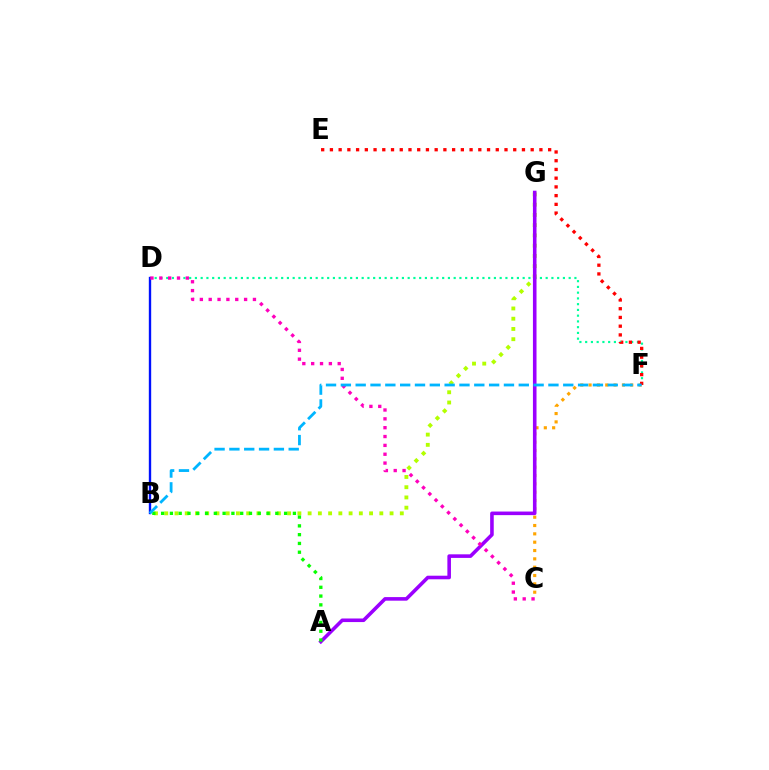{('B', 'G'): [{'color': '#b3ff00', 'line_style': 'dotted', 'thickness': 2.78}], ('C', 'F'): [{'color': '#ffa500', 'line_style': 'dotted', 'thickness': 2.26}], ('D', 'F'): [{'color': '#00ff9d', 'line_style': 'dotted', 'thickness': 1.56}], ('E', 'F'): [{'color': '#ff0000', 'line_style': 'dotted', 'thickness': 2.37}], ('A', 'G'): [{'color': '#9b00ff', 'line_style': 'solid', 'thickness': 2.58}], ('A', 'B'): [{'color': '#08ff00', 'line_style': 'dotted', 'thickness': 2.39}], ('B', 'D'): [{'color': '#0010ff', 'line_style': 'solid', 'thickness': 1.7}], ('C', 'D'): [{'color': '#ff00bd', 'line_style': 'dotted', 'thickness': 2.4}], ('B', 'F'): [{'color': '#00b5ff', 'line_style': 'dashed', 'thickness': 2.01}]}